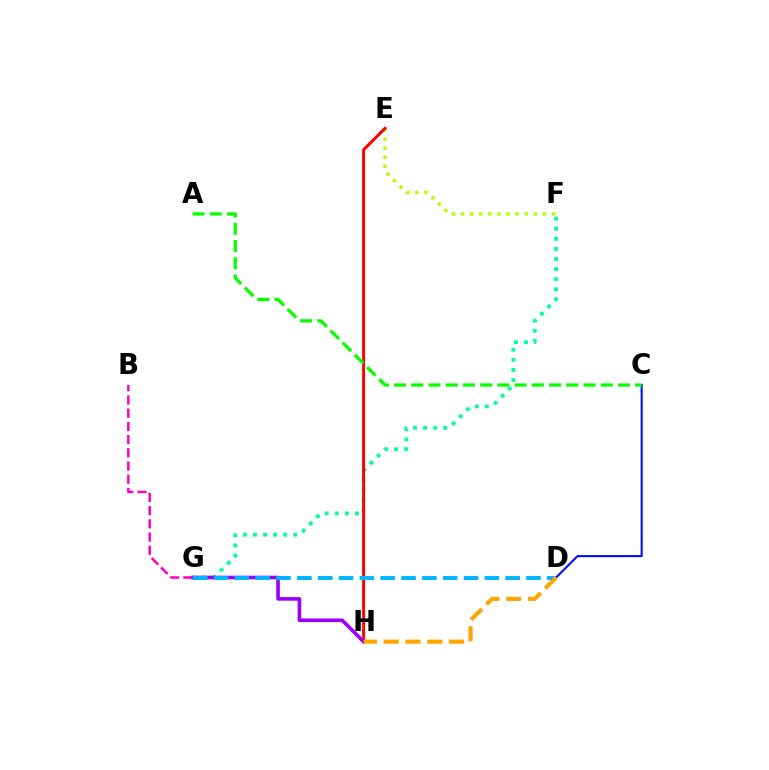{('F', 'G'): [{'color': '#00ff9d', 'line_style': 'dotted', 'thickness': 2.74}], ('E', 'F'): [{'color': '#b3ff00', 'line_style': 'dotted', 'thickness': 2.47}], ('C', 'D'): [{'color': '#0010ff', 'line_style': 'solid', 'thickness': 1.51}], ('E', 'H'): [{'color': '#ff0000', 'line_style': 'solid', 'thickness': 2.13}], ('A', 'C'): [{'color': '#08ff00', 'line_style': 'dashed', 'thickness': 2.34}], ('G', 'H'): [{'color': '#9b00ff', 'line_style': 'solid', 'thickness': 2.61}], ('D', 'G'): [{'color': '#00b5ff', 'line_style': 'dashed', 'thickness': 2.83}], ('D', 'H'): [{'color': '#ffa500', 'line_style': 'dashed', 'thickness': 2.97}], ('B', 'G'): [{'color': '#ff00bd', 'line_style': 'dashed', 'thickness': 1.79}]}